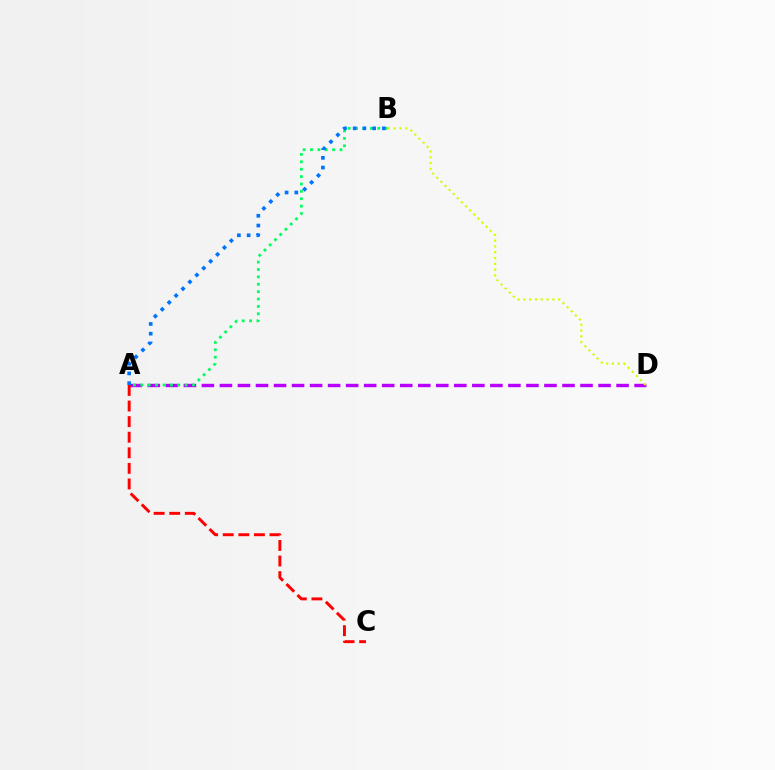{('A', 'D'): [{'color': '#b900ff', 'line_style': 'dashed', 'thickness': 2.45}], ('A', 'C'): [{'color': '#ff0000', 'line_style': 'dashed', 'thickness': 2.12}], ('A', 'B'): [{'color': '#00ff5c', 'line_style': 'dotted', 'thickness': 2.01}, {'color': '#0074ff', 'line_style': 'dotted', 'thickness': 2.65}], ('B', 'D'): [{'color': '#d1ff00', 'line_style': 'dotted', 'thickness': 1.58}]}